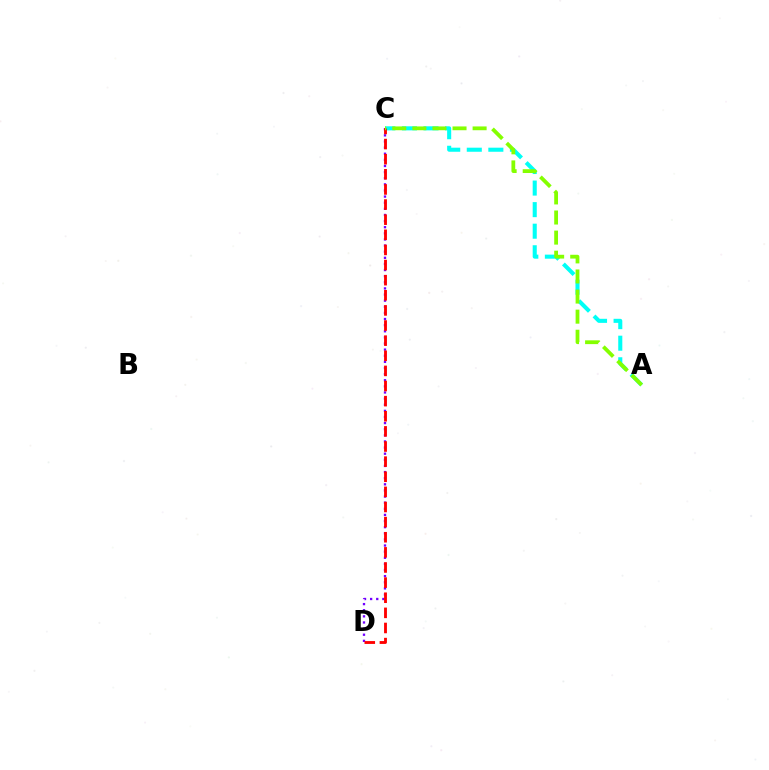{('C', 'D'): [{'color': '#7200ff', 'line_style': 'dotted', 'thickness': 1.66}, {'color': '#ff0000', 'line_style': 'dashed', 'thickness': 2.05}], ('A', 'C'): [{'color': '#00fff6', 'line_style': 'dashed', 'thickness': 2.93}, {'color': '#84ff00', 'line_style': 'dashed', 'thickness': 2.73}]}